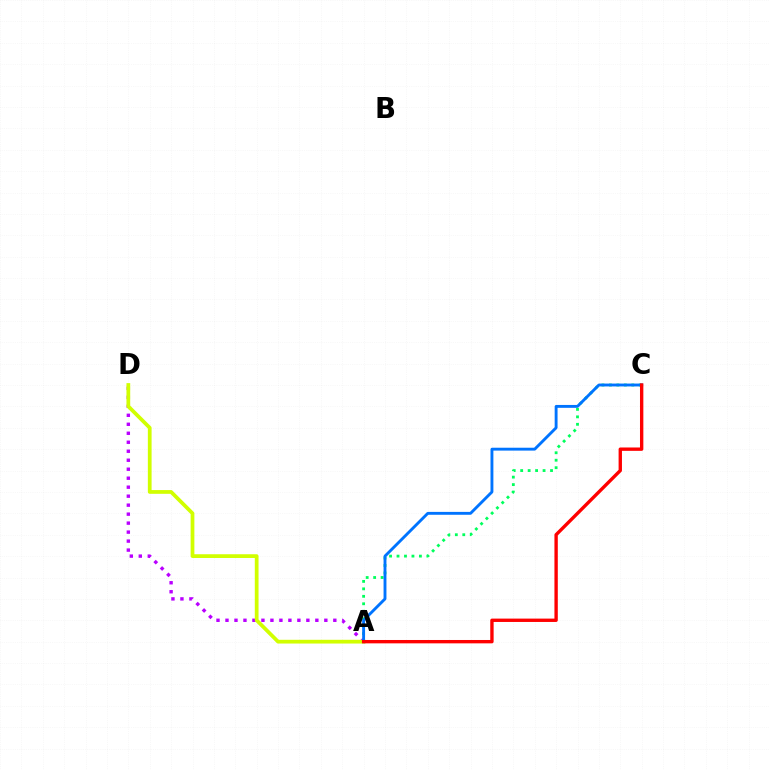{('A', 'D'): [{'color': '#b900ff', 'line_style': 'dotted', 'thickness': 2.44}, {'color': '#d1ff00', 'line_style': 'solid', 'thickness': 2.7}], ('A', 'C'): [{'color': '#00ff5c', 'line_style': 'dotted', 'thickness': 2.03}, {'color': '#0074ff', 'line_style': 'solid', 'thickness': 2.07}, {'color': '#ff0000', 'line_style': 'solid', 'thickness': 2.42}]}